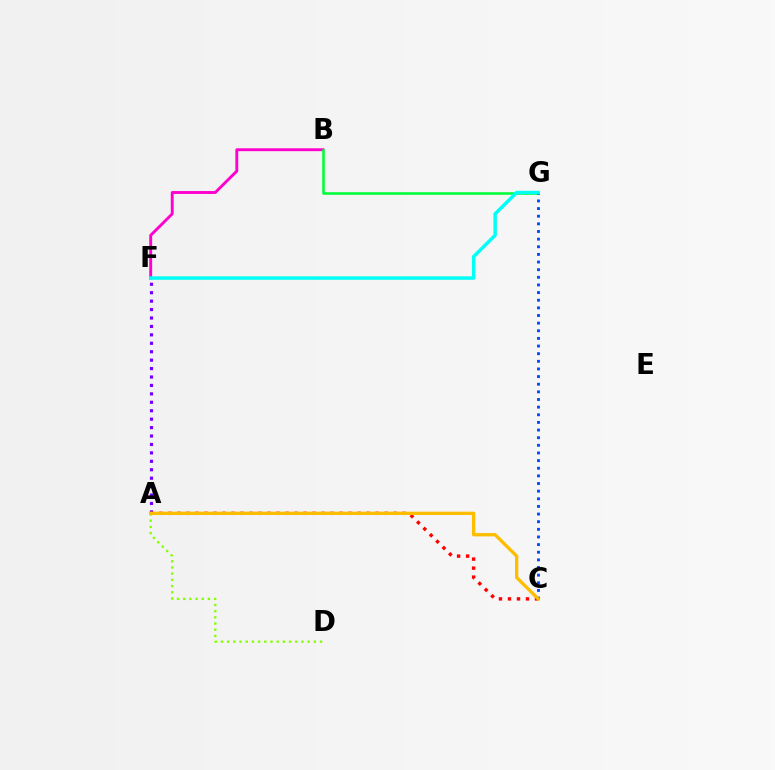{('B', 'F'): [{'color': '#ff00cf', 'line_style': 'solid', 'thickness': 2.08}], ('A', 'D'): [{'color': '#84ff00', 'line_style': 'dotted', 'thickness': 1.68}], ('A', 'F'): [{'color': '#7200ff', 'line_style': 'dotted', 'thickness': 2.29}], ('B', 'G'): [{'color': '#00ff39', 'line_style': 'solid', 'thickness': 1.86}], ('C', 'G'): [{'color': '#004bff', 'line_style': 'dotted', 'thickness': 2.07}], ('F', 'G'): [{'color': '#00fff6', 'line_style': 'solid', 'thickness': 2.49}], ('A', 'C'): [{'color': '#ff0000', 'line_style': 'dotted', 'thickness': 2.45}, {'color': '#ffbd00', 'line_style': 'solid', 'thickness': 2.39}]}